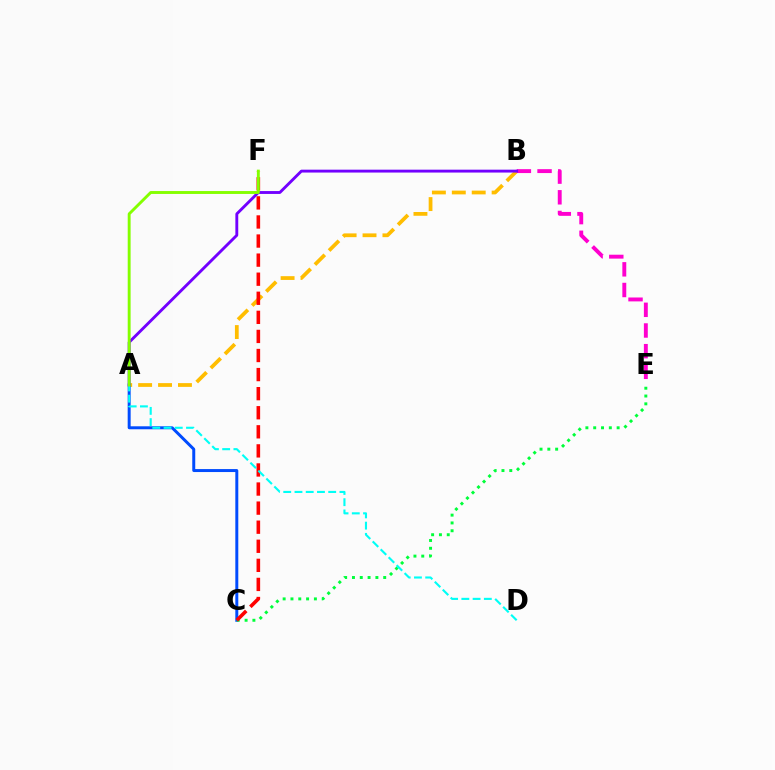{('A', 'B'): [{'color': '#ffbd00', 'line_style': 'dashed', 'thickness': 2.71}, {'color': '#7200ff', 'line_style': 'solid', 'thickness': 2.07}], ('A', 'C'): [{'color': '#004bff', 'line_style': 'solid', 'thickness': 2.14}], ('C', 'E'): [{'color': '#00ff39', 'line_style': 'dotted', 'thickness': 2.12}], ('B', 'E'): [{'color': '#ff00cf', 'line_style': 'dashed', 'thickness': 2.81}], ('C', 'F'): [{'color': '#ff0000', 'line_style': 'dashed', 'thickness': 2.59}], ('A', 'D'): [{'color': '#00fff6', 'line_style': 'dashed', 'thickness': 1.53}], ('A', 'F'): [{'color': '#84ff00', 'line_style': 'solid', 'thickness': 2.09}]}